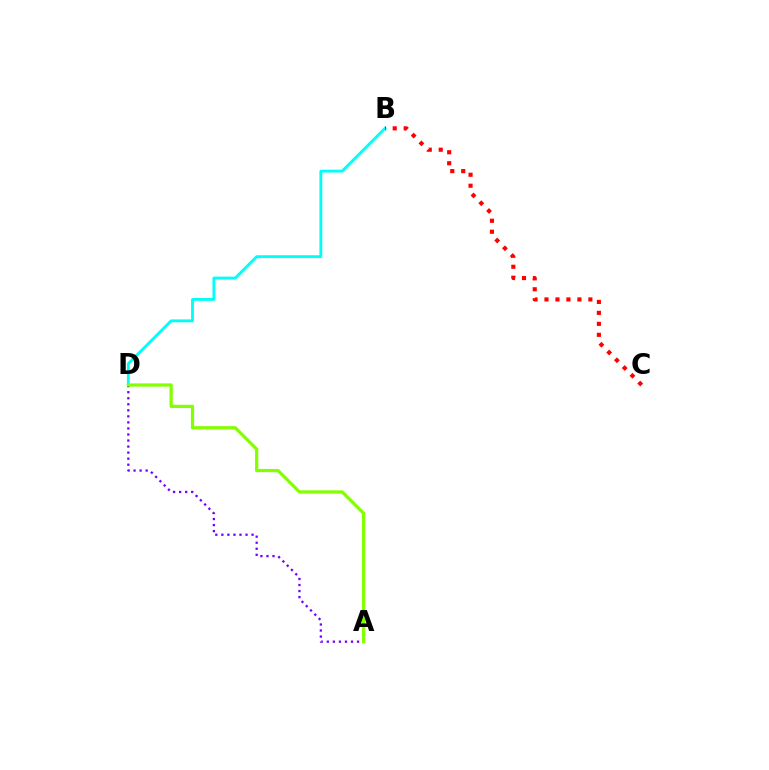{('B', 'D'): [{'color': '#00fff6', 'line_style': 'solid', 'thickness': 2.07}], ('B', 'C'): [{'color': '#ff0000', 'line_style': 'dotted', 'thickness': 2.98}], ('A', 'D'): [{'color': '#7200ff', 'line_style': 'dotted', 'thickness': 1.64}, {'color': '#84ff00', 'line_style': 'solid', 'thickness': 2.34}]}